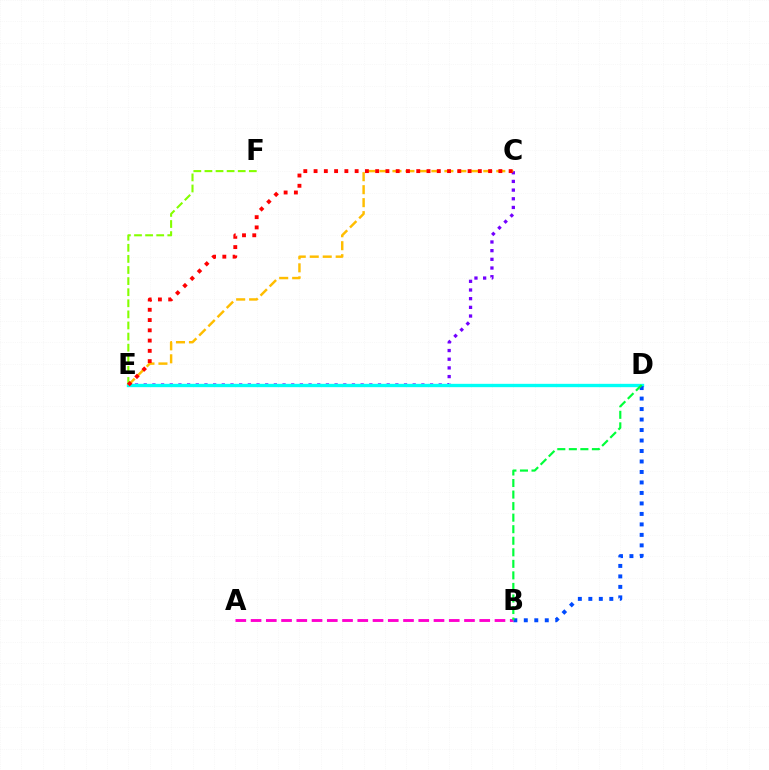{('C', 'E'): [{'color': '#7200ff', 'line_style': 'dotted', 'thickness': 2.36}, {'color': '#ffbd00', 'line_style': 'dashed', 'thickness': 1.76}, {'color': '#ff0000', 'line_style': 'dotted', 'thickness': 2.79}], ('D', 'E'): [{'color': '#00fff6', 'line_style': 'solid', 'thickness': 2.41}], ('B', 'D'): [{'color': '#004bff', 'line_style': 'dotted', 'thickness': 2.85}, {'color': '#00ff39', 'line_style': 'dashed', 'thickness': 1.57}], ('E', 'F'): [{'color': '#84ff00', 'line_style': 'dashed', 'thickness': 1.51}], ('A', 'B'): [{'color': '#ff00cf', 'line_style': 'dashed', 'thickness': 2.07}]}